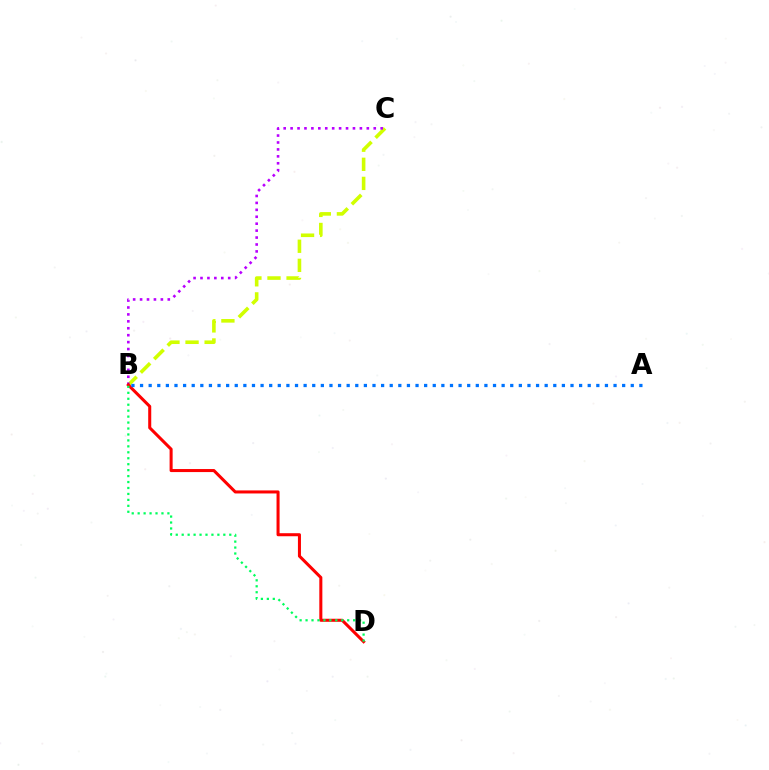{('B', 'C'): [{'color': '#d1ff00', 'line_style': 'dashed', 'thickness': 2.59}, {'color': '#b900ff', 'line_style': 'dotted', 'thickness': 1.88}], ('B', 'D'): [{'color': '#ff0000', 'line_style': 'solid', 'thickness': 2.19}, {'color': '#00ff5c', 'line_style': 'dotted', 'thickness': 1.62}], ('A', 'B'): [{'color': '#0074ff', 'line_style': 'dotted', 'thickness': 2.34}]}